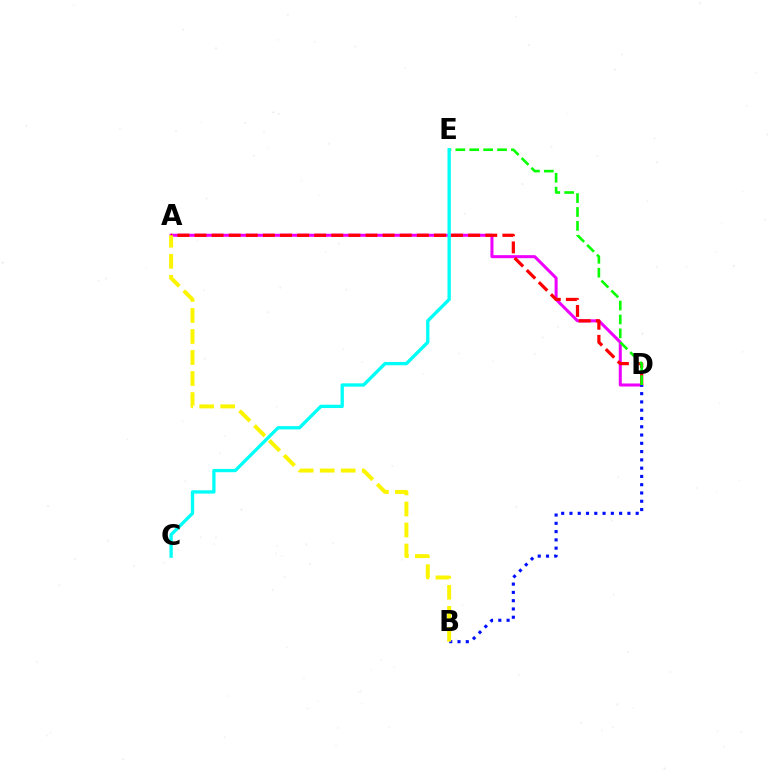{('A', 'D'): [{'color': '#ee00ff', 'line_style': 'solid', 'thickness': 2.18}, {'color': '#ff0000', 'line_style': 'dashed', 'thickness': 2.32}], ('B', 'D'): [{'color': '#0010ff', 'line_style': 'dotted', 'thickness': 2.25}], ('D', 'E'): [{'color': '#08ff00', 'line_style': 'dashed', 'thickness': 1.89}], ('A', 'B'): [{'color': '#fcf500', 'line_style': 'dashed', 'thickness': 2.86}], ('C', 'E'): [{'color': '#00fff6', 'line_style': 'solid', 'thickness': 2.38}]}